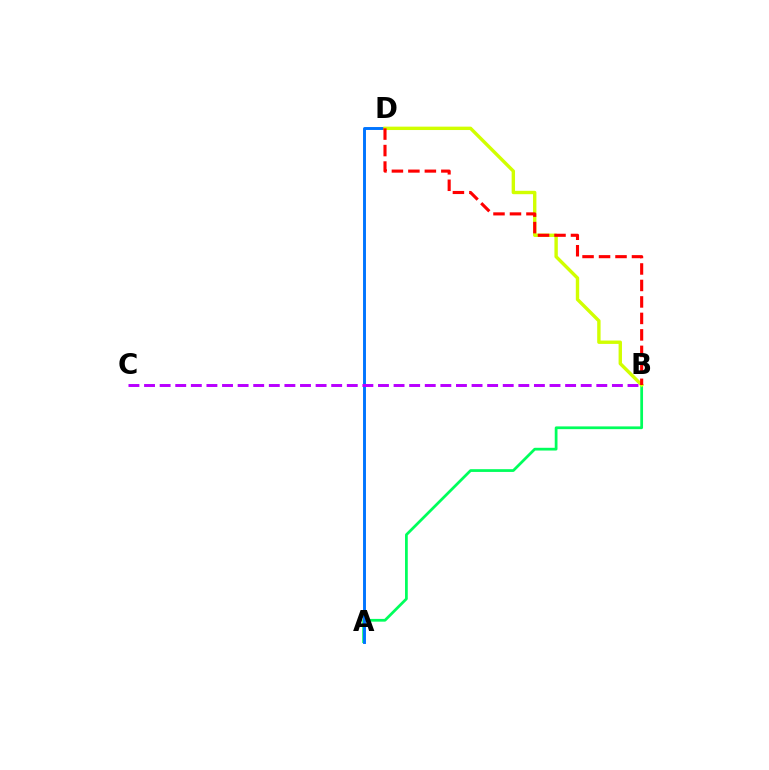{('A', 'B'): [{'color': '#00ff5c', 'line_style': 'solid', 'thickness': 1.98}], ('A', 'D'): [{'color': '#0074ff', 'line_style': 'solid', 'thickness': 2.1}], ('B', 'D'): [{'color': '#d1ff00', 'line_style': 'solid', 'thickness': 2.44}, {'color': '#ff0000', 'line_style': 'dashed', 'thickness': 2.24}], ('B', 'C'): [{'color': '#b900ff', 'line_style': 'dashed', 'thickness': 2.12}]}